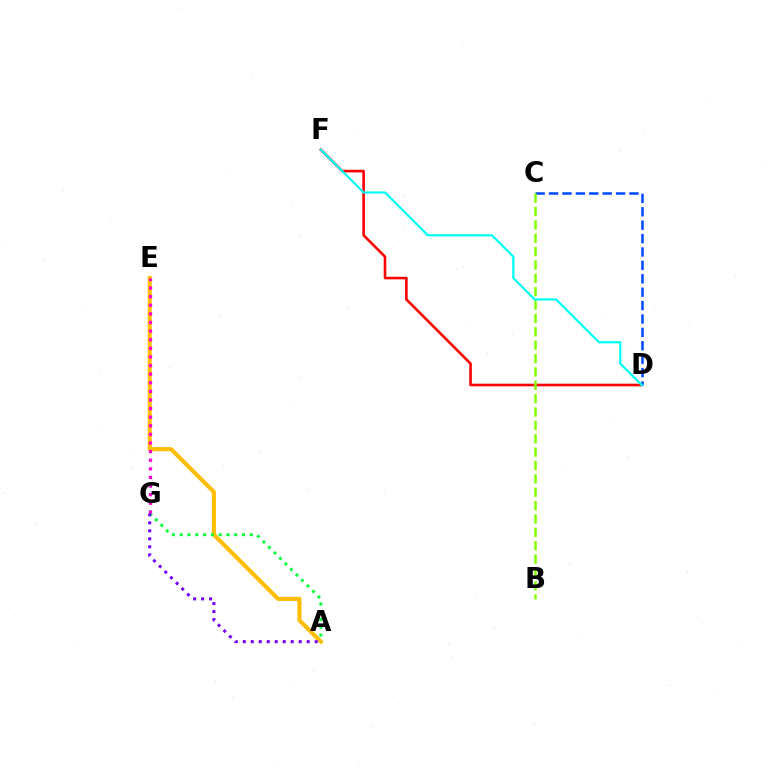{('D', 'F'): [{'color': '#ff0000', 'line_style': 'solid', 'thickness': 1.88}, {'color': '#00fff6', 'line_style': 'solid', 'thickness': 1.6}], ('A', 'E'): [{'color': '#ffbd00', 'line_style': 'solid', 'thickness': 2.94}], ('A', 'G'): [{'color': '#00ff39', 'line_style': 'dotted', 'thickness': 2.11}, {'color': '#7200ff', 'line_style': 'dotted', 'thickness': 2.17}], ('E', 'G'): [{'color': '#ff00cf', 'line_style': 'dotted', 'thickness': 2.34}], ('C', 'D'): [{'color': '#004bff', 'line_style': 'dashed', 'thickness': 1.82}], ('B', 'C'): [{'color': '#84ff00', 'line_style': 'dashed', 'thickness': 1.82}]}